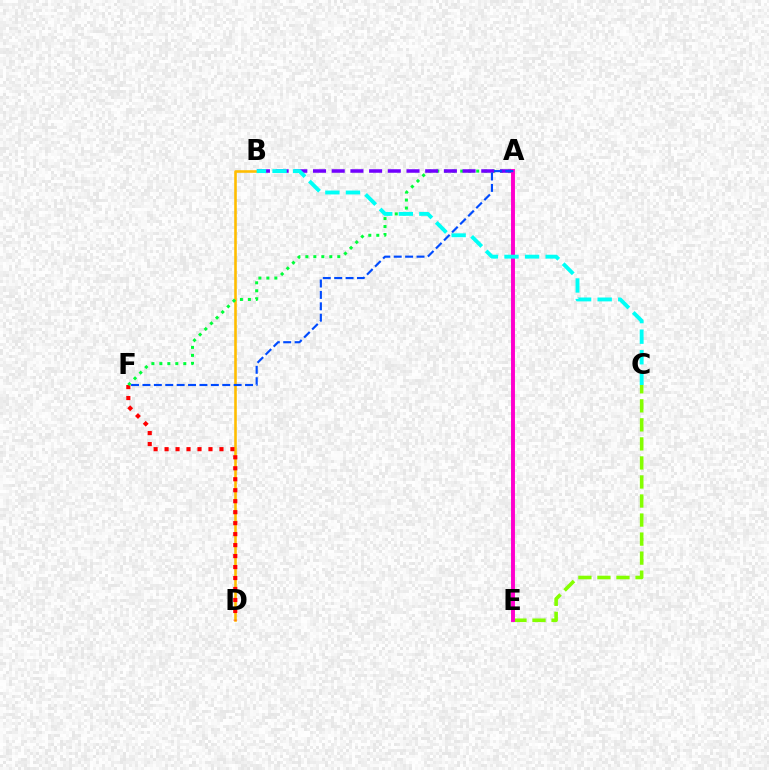{('B', 'D'): [{'color': '#ffbd00', 'line_style': 'solid', 'thickness': 1.87}], ('D', 'F'): [{'color': '#ff0000', 'line_style': 'dotted', 'thickness': 2.98}], ('C', 'E'): [{'color': '#84ff00', 'line_style': 'dashed', 'thickness': 2.59}], ('A', 'F'): [{'color': '#00ff39', 'line_style': 'dotted', 'thickness': 2.17}, {'color': '#004bff', 'line_style': 'dashed', 'thickness': 1.55}], ('A', 'B'): [{'color': '#7200ff', 'line_style': 'dashed', 'thickness': 2.54}], ('A', 'E'): [{'color': '#ff00cf', 'line_style': 'solid', 'thickness': 2.82}], ('B', 'C'): [{'color': '#00fff6', 'line_style': 'dashed', 'thickness': 2.79}]}